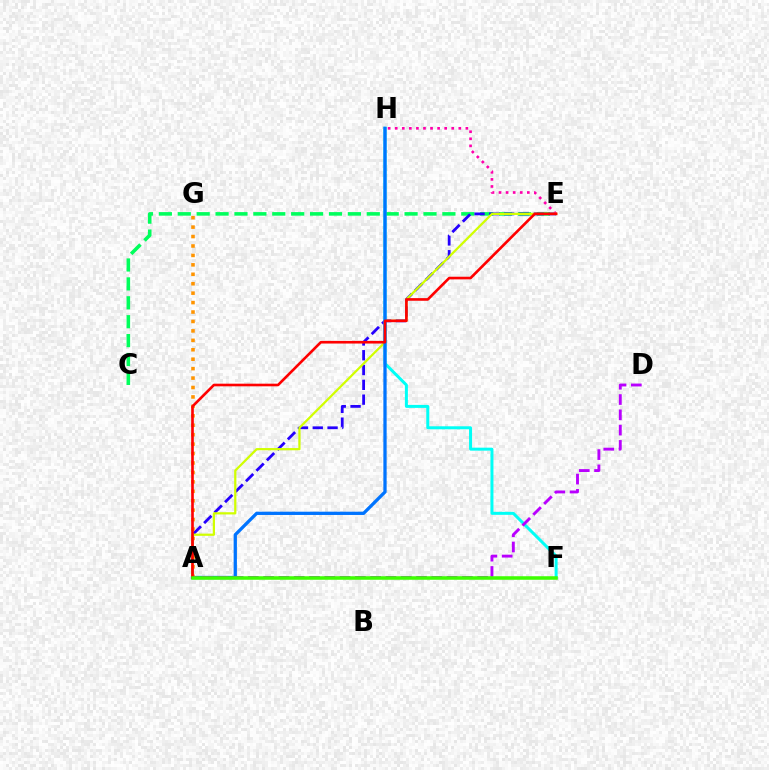{('C', 'E'): [{'color': '#00ff5c', 'line_style': 'dashed', 'thickness': 2.57}], ('A', 'E'): [{'color': '#2500ff', 'line_style': 'dashed', 'thickness': 2.01}, {'color': '#d1ff00', 'line_style': 'solid', 'thickness': 1.6}, {'color': '#ff0000', 'line_style': 'solid', 'thickness': 1.9}], ('E', 'H'): [{'color': '#ff00ac', 'line_style': 'dotted', 'thickness': 1.92}], ('F', 'H'): [{'color': '#00fff6', 'line_style': 'solid', 'thickness': 2.15}], ('A', 'G'): [{'color': '#ff9400', 'line_style': 'dotted', 'thickness': 2.56}], ('A', 'H'): [{'color': '#0074ff', 'line_style': 'solid', 'thickness': 2.36}], ('A', 'D'): [{'color': '#b900ff', 'line_style': 'dashed', 'thickness': 2.08}], ('A', 'F'): [{'color': '#3dff00', 'line_style': 'solid', 'thickness': 2.54}]}